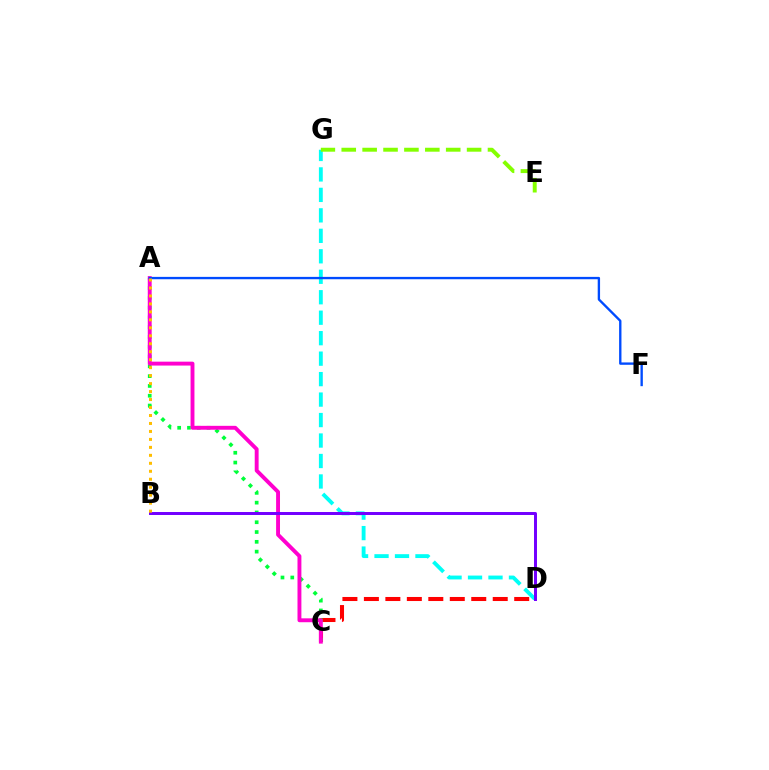{('C', 'D'): [{'color': '#ff0000', 'line_style': 'dashed', 'thickness': 2.92}], ('A', 'C'): [{'color': '#00ff39', 'line_style': 'dotted', 'thickness': 2.66}, {'color': '#ff00cf', 'line_style': 'solid', 'thickness': 2.8}], ('D', 'G'): [{'color': '#00fff6', 'line_style': 'dashed', 'thickness': 2.78}], ('E', 'G'): [{'color': '#84ff00', 'line_style': 'dashed', 'thickness': 2.84}], ('A', 'F'): [{'color': '#004bff', 'line_style': 'solid', 'thickness': 1.7}], ('B', 'D'): [{'color': '#7200ff', 'line_style': 'solid', 'thickness': 2.14}], ('A', 'B'): [{'color': '#ffbd00', 'line_style': 'dotted', 'thickness': 2.17}]}